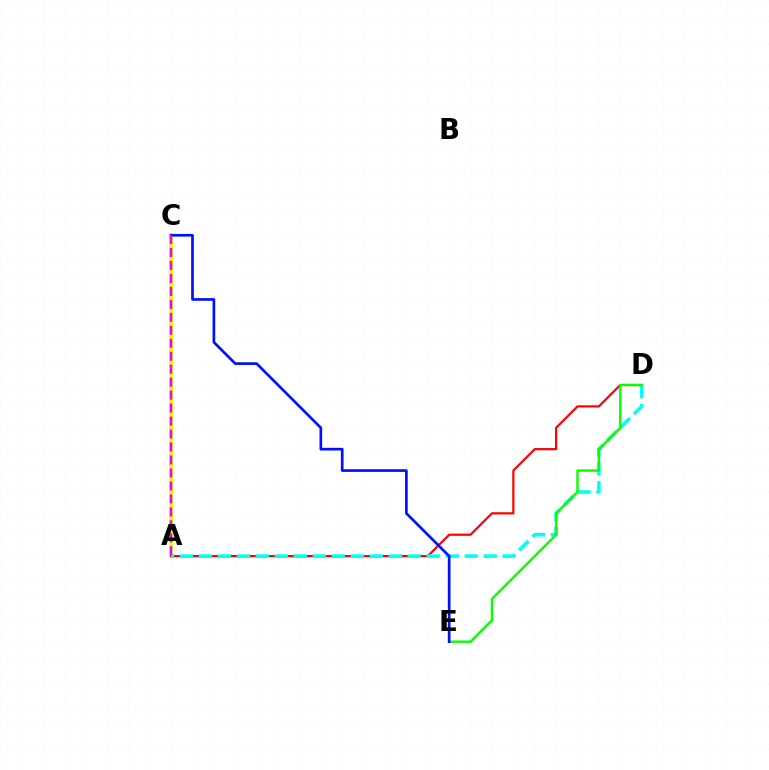{('A', 'C'): [{'color': '#fcf500', 'line_style': 'solid', 'thickness': 2.84}, {'color': '#ee00ff', 'line_style': 'dashed', 'thickness': 1.76}], ('A', 'D'): [{'color': '#ff0000', 'line_style': 'solid', 'thickness': 1.58}, {'color': '#00fff6', 'line_style': 'dashed', 'thickness': 2.58}], ('D', 'E'): [{'color': '#08ff00', 'line_style': 'solid', 'thickness': 1.73}], ('C', 'E'): [{'color': '#0010ff', 'line_style': 'solid', 'thickness': 1.93}]}